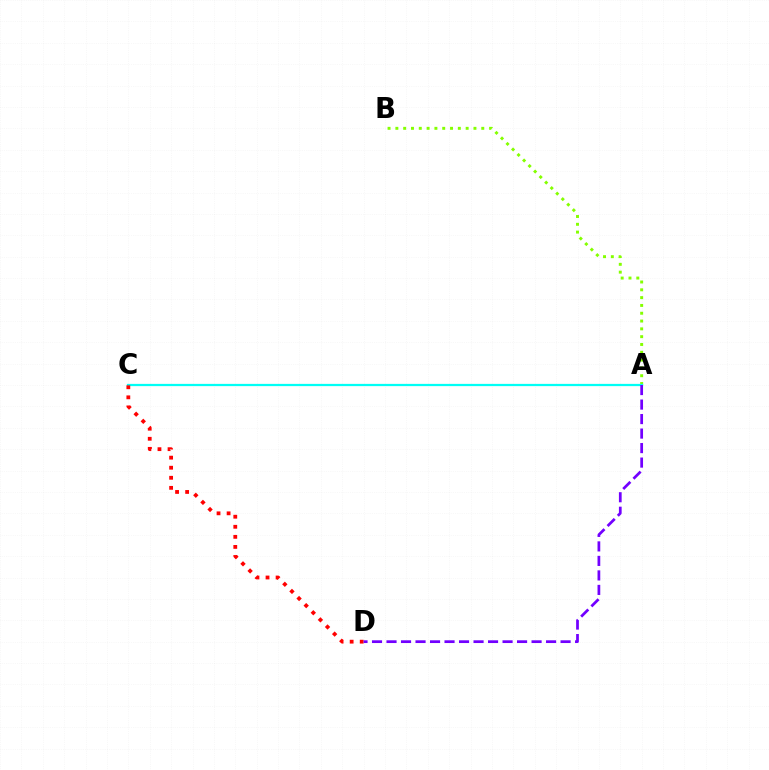{('A', 'B'): [{'color': '#84ff00', 'line_style': 'dotted', 'thickness': 2.12}], ('A', 'C'): [{'color': '#00fff6', 'line_style': 'solid', 'thickness': 1.61}], ('C', 'D'): [{'color': '#ff0000', 'line_style': 'dotted', 'thickness': 2.73}], ('A', 'D'): [{'color': '#7200ff', 'line_style': 'dashed', 'thickness': 1.97}]}